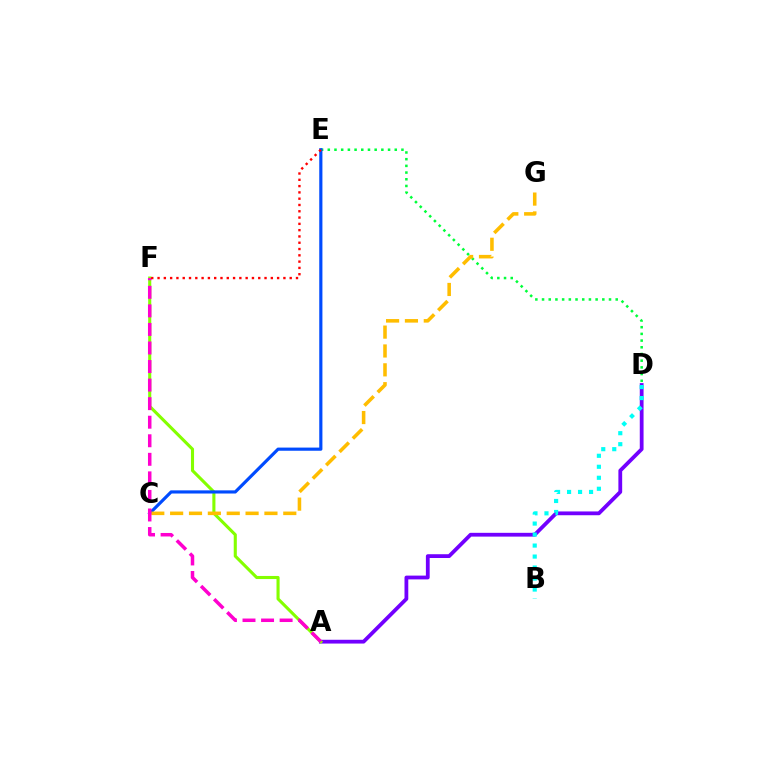{('A', 'D'): [{'color': '#7200ff', 'line_style': 'solid', 'thickness': 2.73}], ('A', 'F'): [{'color': '#84ff00', 'line_style': 'solid', 'thickness': 2.23}, {'color': '#ff00cf', 'line_style': 'dashed', 'thickness': 2.52}], ('D', 'E'): [{'color': '#00ff39', 'line_style': 'dotted', 'thickness': 1.82}], ('C', 'E'): [{'color': '#004bff', 'line_style': 'solid', 'thickness': 2.28}], ('C', 'G'): [{'color': '#ffbd00', 'line_style': 'dashed', 'thickness': 2.56}], ('B', 'D'): [{'color': '#00fff6', 'line_style': 'dotted', 'thickness': 2.99}], ('E', 'F'): [{'color': '#ff0000', 'line_style': 'dotted', 'thickness': 1.71}]}